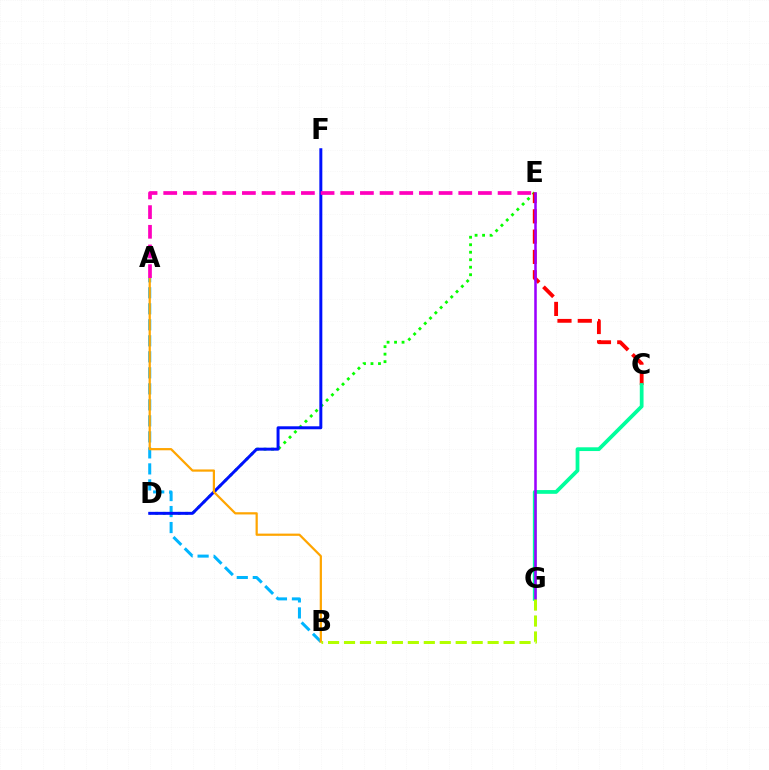{('A', 'B'): [{'color': '#00b5ff', 'line_style': 'dashed', 'thickness': 2.17}, {'color': '#ffa500', 'line_style': 'solid', 'thickness': 1.6}], ('D', 'E'): [{'color': '#08ff00', 'line_style': 'dotted', 'thickness': 2.04}], ('C', 'E'): [{'color': '#ff0000', 'line_style': 'dashed', 'thickness': 2.76}], ('C', 'G'): [{'color': '#00ff9d', 'line_style': 'solid', 'thickness': 2.7}], ('D', 'F'): [{'color': '#0010ff', 'line_style': 'solid', 'thickness': 2.14}], ('E', 'G'): [{'color': '#9b00ff', 'line_style': 'solid', 'thickness': 1.83}], ('A', 'E'): [{'color': '#ff00bd', 'line_style': 'dashed', 'thickness': 2.67}], ('B', 'G'): [{'color': '#b3ff00', 'line_style': 'dashed', 'thickness': 2.17}]}